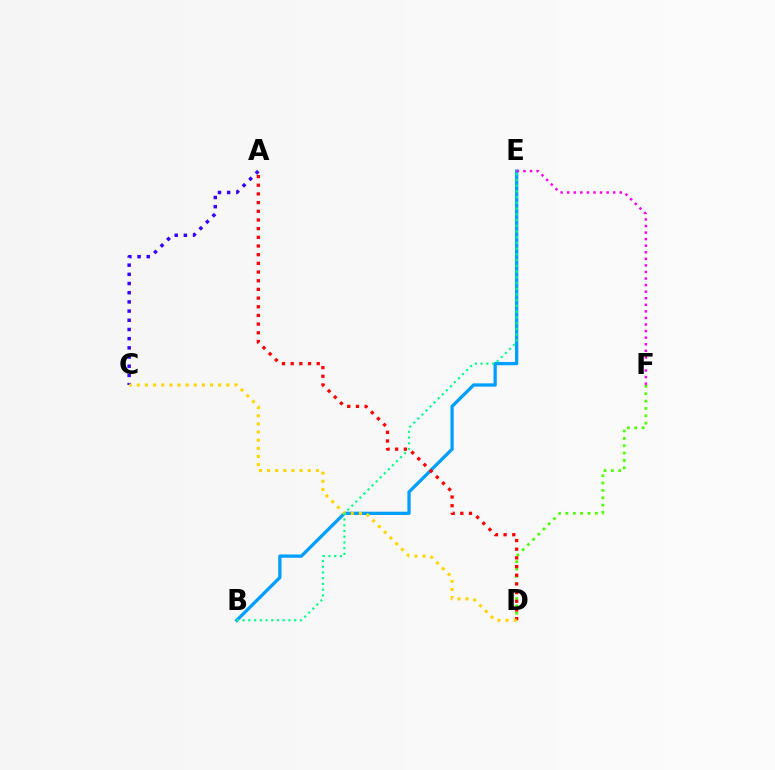{('B', 'E'): [{'color': '#009eff', 'line_style': 'solid', 'thickness': 2.37}, {'color': '#00ff86', 'line_style': 'dotted', 'thickness': 1.56}], ('A', 'C'): [{'color': '#3700ff', 'line_style': 'dotted', 'thickness': 2.5}], ('D', 'F'): [{'color': '#4fff00', 'line_style': 'dotted', 'thickness': 2.0}], ('A', 'D'): [{'color': '#ff0000', 'line_style': 'dotted', 'thickness': 2.36}], ('C', 'D'): [{'color': '#ffd500', 'line_style': 'dotted', 'thickness': 2.21}], ('E', 'F'): [{'color': '#ff00ed', 'line_style': 'dotted', 'thickness': 1.78}]}